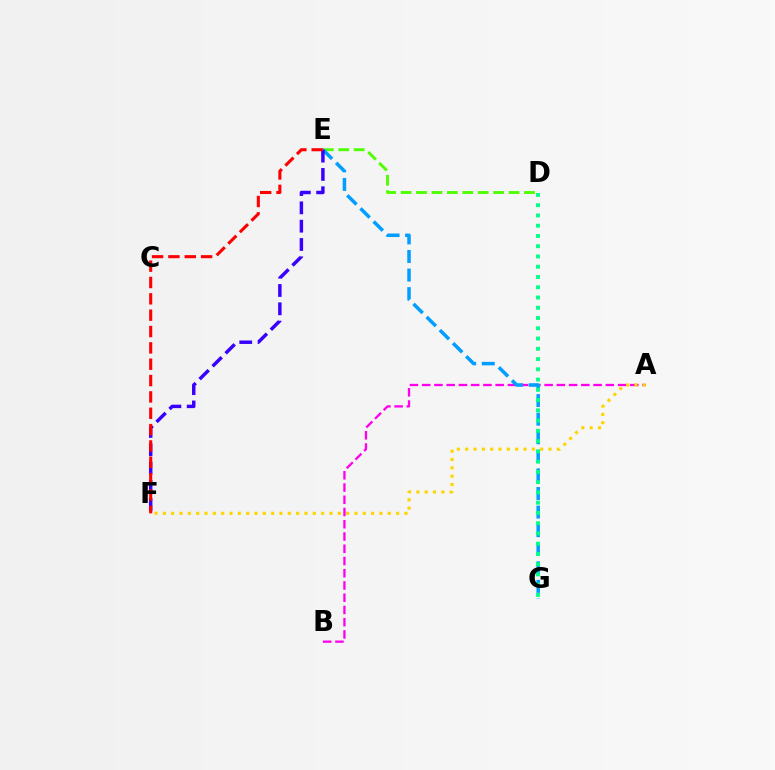{('A', 'B'): [{'color': '#ff00ed', 'line_style': 'dashed', 'thickness': 1.66}], ('D', 'E'): [{'color': '#4fff00', 'line_style': 'dashed', 'thickness': 2.1}], ('E', 'G'): [{'color': '#009eff', 'line_style': 'dashed', 'thickness': 2.52}], ('A', 'F'): [{'color': '#ffd500', 'line_style': 'dotted', 'thickness': 2.26}], ('D', 'G'): [{'color': '#00ff86', 'line_style': 'dotted', 'thickness': 2.79}], ('E', 'F'): [{'color': '#3700ff', 'line_style': 'dashed', 'thickness': 2.49}, {'color': '#ff0000', 'line_style': 'dashed', 'thickness': 2.22}]}